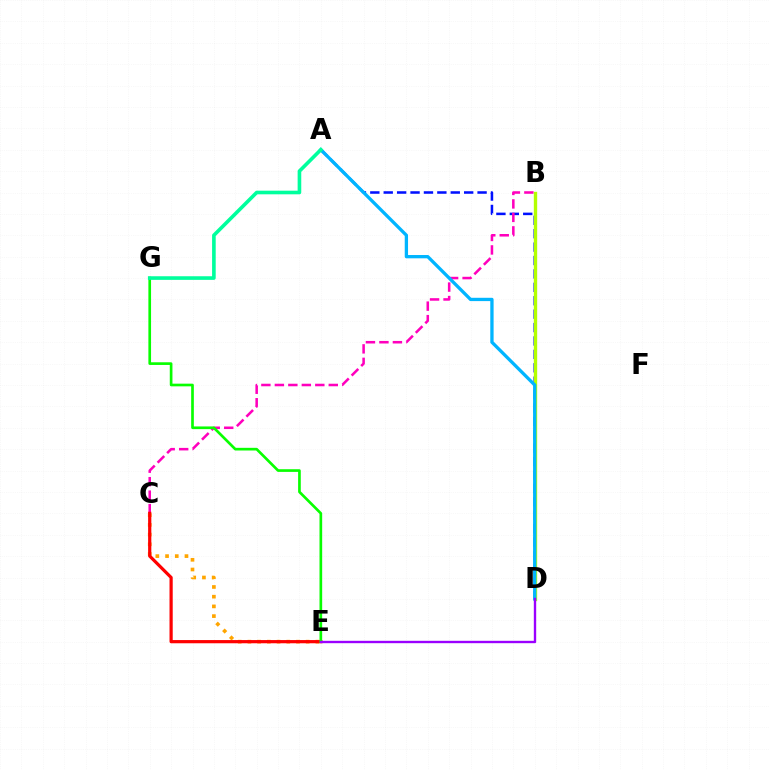{('C', 'E'): [{'color': '#ffa500', 'line_style': 'dotted', 'thickness': 2.64}, {'color': '#ff0000', 'line_style': 'solid', 'thickness': 2.31}], ('A', 'D'): [{'color': '#0010ff', 'line_style': 'dashed', 'thickness': 1.82}, {'color': '#00b5ff', 'line_style': 'solid', 'thickness': 2.38}], ('B', 'C'): [{'color': '#ff00bd', 'line_style': 'dashed', 'thickness': 1.83}], ('B', 'D'): [{'color': '#b3ff00', 'line_style': 'solid', 'thickness': 2.42}], ('E', 'G'): [{'color': '#08ff00', 'line_style': 'solid', 'thickness': 1.92}], ('D', 'E'): [{'color': '#9b00ff', 'line_style': 'solid', 'thickness': 1.71}], ('A', 'G'): [{'color': '#00ff9d', 'line_style': 'solid', 'thickness': 2.61}]}